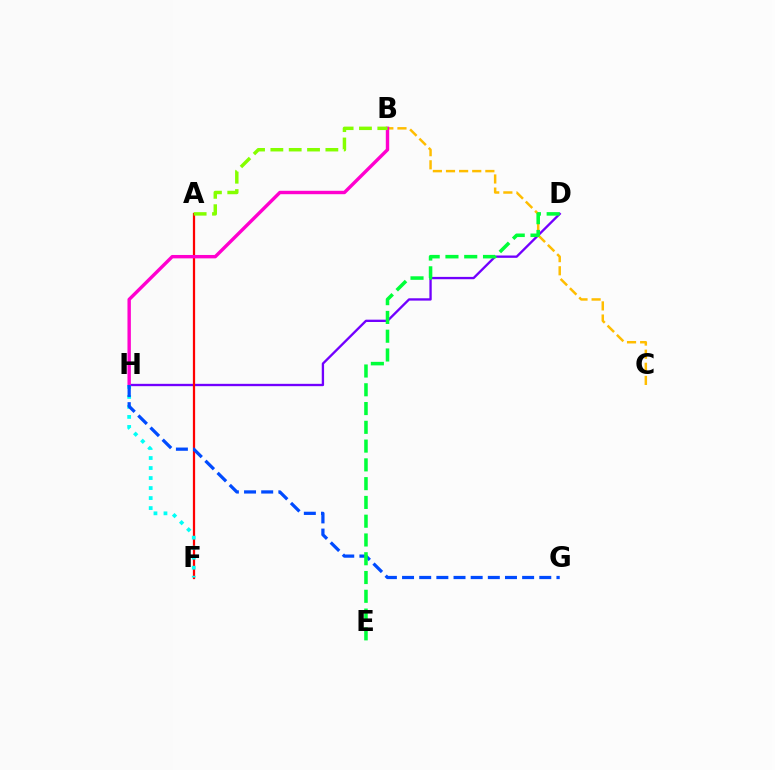{('D', 'H'): [{'color': '#7200ff', 'line_style': 'solid', 'thickness': 1.68}], ('A', 'F'): [{'color': '#ff0000', 'line_style': 'solid', 'thickness': 1.62}], ('B', 'C'): [{'color': '#ffbd00', 'line_style': 'dashed', 'thickness': 1.78}], ('B', 'H'): [{'color': '#ff00cf', 'line_style': 'solid', 'thickness': 2.45}], ('A', 'B'): [{'color': '#84ff00', 'line_style': 'dashed', 'thickness': 2.49}], ('F', 'H'): [{'color': '#00fff6', 'line_style': 'dotted', 'thickness': 2.72}], ('G', 'H'): [{'color': '#004bff', 'line_style': 'dashed', 'thickness': 2.33}], ('D', 'E'): [{'color': '#00ff39', 'line_style': 'dashed', 'thickness': 2.55}]}